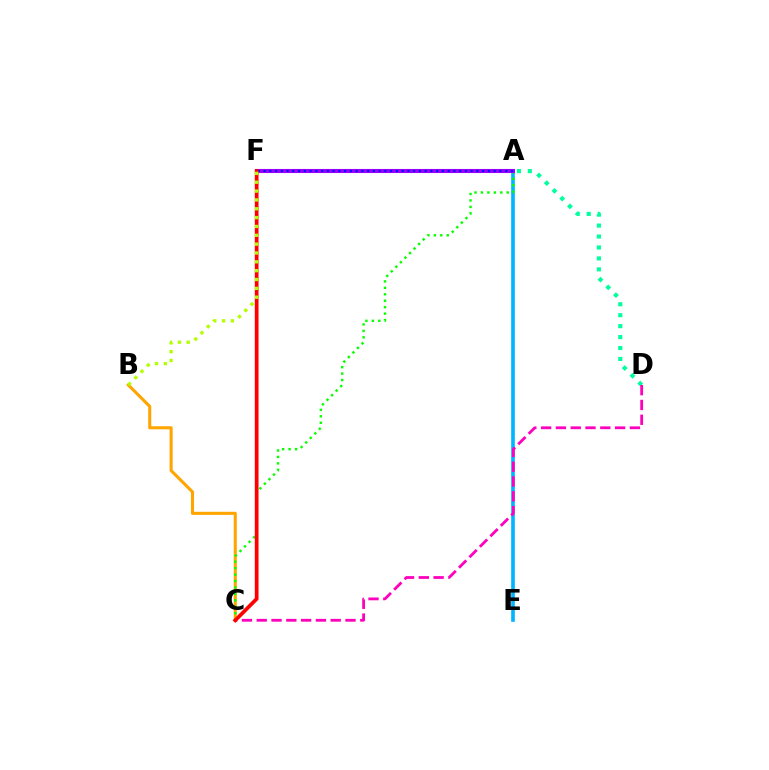{('A', 'D'): [{'color': '#00ff9d', 'line_style': 'dotted', 'thickness': 2.97}], ('B', 'C'): [{'color': '#ffa500', 'line_style': 'solid', 'thickness': 2.22}], ('A', 'E'): [{'color': '#00b5ff', 'line_style': 'solid', 'thickness': 2.62}], ('C', 'D'): [{'color': '#ff00bd', 'line_style': 'dashed', 'thickness': 2.01}], ('A', 'C'): [{'color': '#08ff00', 'line_style': 'dotted', 'thickness': 1.75}], ('A', 'F'): [{'color': '#9b00ff', 'line_style': 'solid', 'thickness': 2.94}, {'color': '#0010ff', 'line_style': 'dotted', 'thickness': 1.56}], ('C', 'F'): [{'color': '#ff0000', 'line_style': 'solid', 'thickness': 2.69}], ('B', 'F'): [{'color': '#b3ff00', 'line_style': 'dotted', 'thickness': 2.4}]}